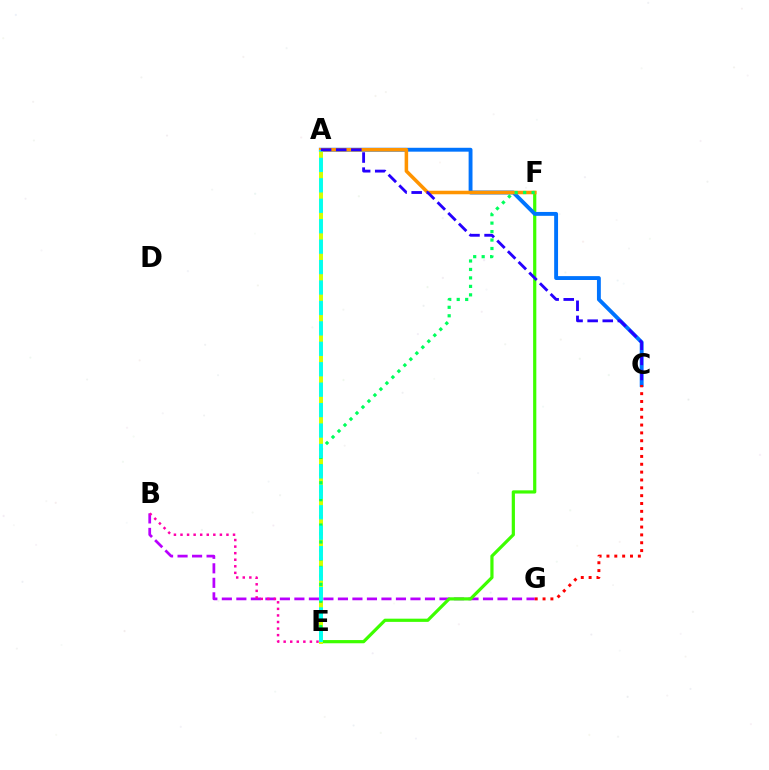{('B', 'G'): [{'color': '#b900ff', 'line_style': 'dashed', 'thickness': 1.97}], ('E', 'F'): [{'color': '#3dff00', 'line_style': 'solid', 'thickness': 2.31}, {'color': '#00ff5c', 'line_style': 'dotted', 'thickness': 2.3}], ('A', 'C'): [{'color': '#0074ff', 'line_style': 'solid', 'thickness': 2.79}, {'color': '#2500ff', 'line_style': 'dashed', 'thickness': 2.05}], ('A', 'E'): [{'color': '#d1ff00', 'line_style': 'solid', 'thickness': 2.85}, {'color': '#00fff6', 'line_style': 'dashed', 'thickness': 2.78}], ('A', 'F'): [{'color': '#ff9400', 'line_style': 'solid', 'thickness': 2.55}], ('C', 'G'): [{'color': '#ff0000', 'line_style': 'dotted', 'thickness': 2.13}], ('B', 'E'): [{'color': '#ff00ac', 'line_style': 'dotted', 'thickness': 1.78}]}